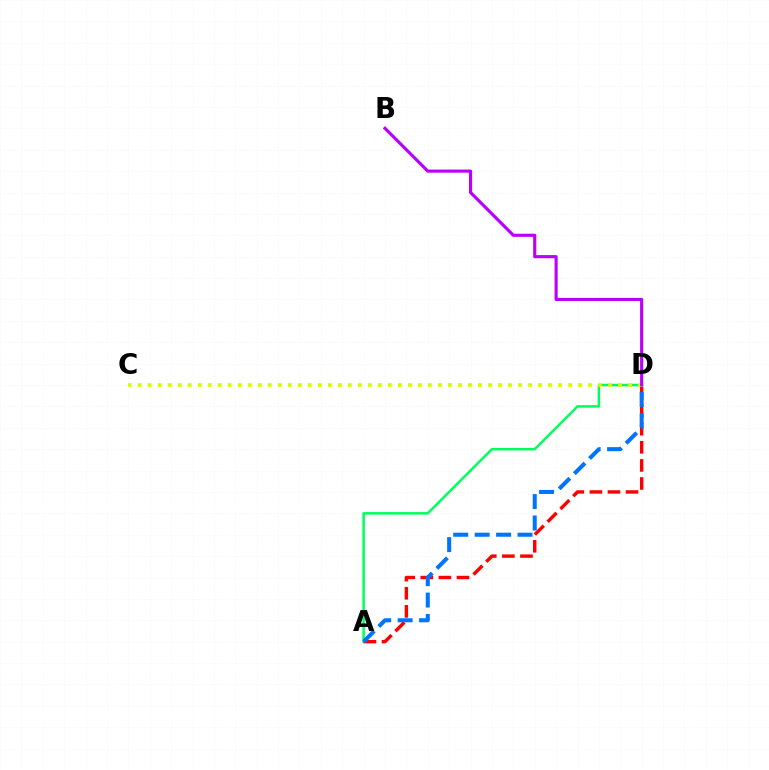{('A', 'D'): [{'color': '#00ff5c', 'line_style': 'solid', 'thickness': 1.79}, {'color': '#ff0000', 'line_style': 'dashed', 'thickness': 2.46}, {'color': '#0074ff', 'line_style': 'dashed', 'thickness': 2.91}], ('C', 'D'): [{'color': '#d1ff00', 'line_style': 'dotted', 'thickness': 2.72}], ('B', 'D'): [{'color': '#b900ff', 'line_style': 'solid', 'thickness': 2.25}]}